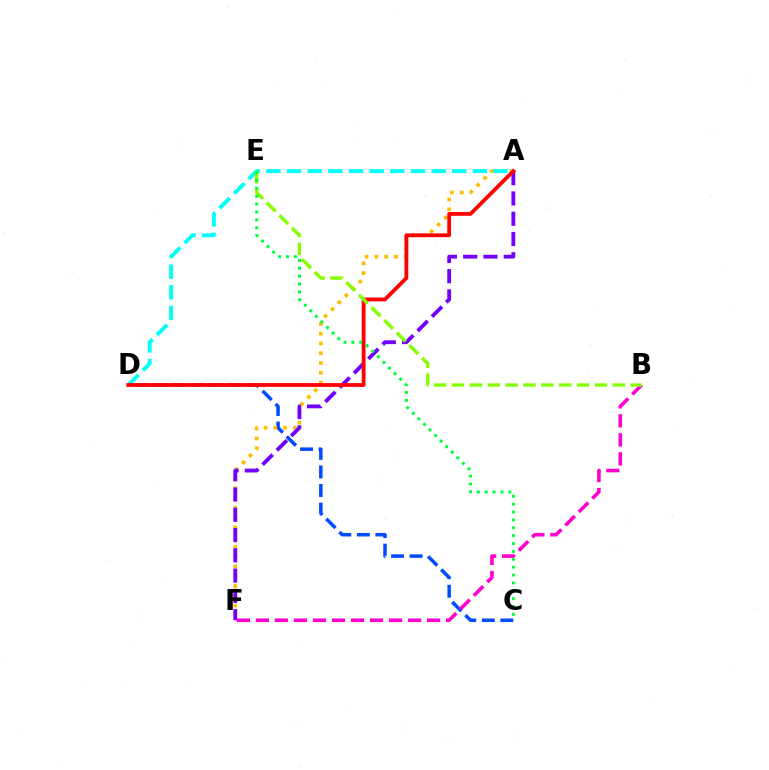{('C', 'D'): [{'color': '#004bff', 'line_style': 'dashed', 'thickness': 2.52}], ('B', 'F'): [{'color': '#ff00cf', 'line_style': 'dashed', 'thickness': 2.58}], ('A', 'F'): [{'color': '#ffbd00', 'line_style': 'dotted', 'thickness': 2.66}, {'color': '#7200ff', 'line_style': 'dashed', 'thickness': 2.75}], ('A', 'D'): [{'color': '#00fff6', 'line_style': 'dashed', 'thickness': 2.81}, {'color': '#ff0000', 'line_style': 'solid', 'thickness': 2.74}], ('B', 'E'): [{'color': '#84ff00', 'line_style': 'dashed', 'thickness': 2.43}], ('C', 'E'): [{'color': '#00ff39', 'line_style': 'dotted', 'thickness': 2.14}]}